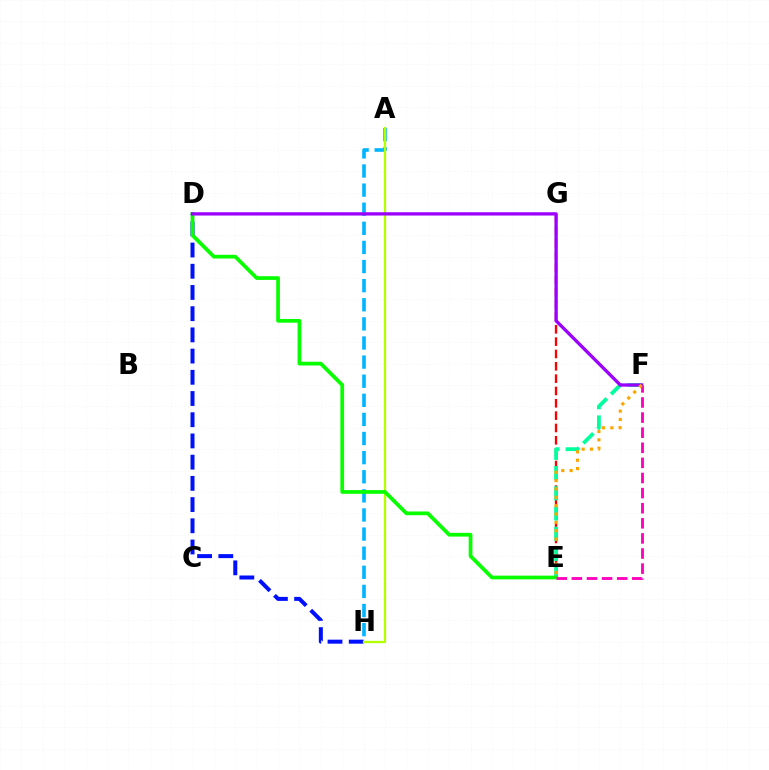{('E', 'G'): [{'color': '#ff0000', 'line_style': 'dashed', 'thickness': 1.68}], ('E', 'F'): [{'color': '#00ff9d', 'line_style': 'dashed', 'thickness': 2.75}, {'color': '#ff00bd', 'line_style': 'dashed', 'thickness': 2.05}, {'color': '#ffa500', 'line_style': 'dotted', 'thickness': 2.27}], ('D', 'H'): [{'color': '#0010ff', 'line_style': 'dashed', 'thickness': 2.88}], ('A', 'H'): [{'color': '#00b5ff', 'line_style': 'dashed', 'thickness': 2.6}, {'color': '#b3ff00', 'line_style': 'solid', 'thickness': 1.65}], ('D', 'E'): [{'color': '#08ff00', 'line_style': 'solid', 'thickness': 2.69}], ('D', 'F'): [{'color': '#9b00ff', 'line_style': 'solid', 'thickness': 2.37}]}